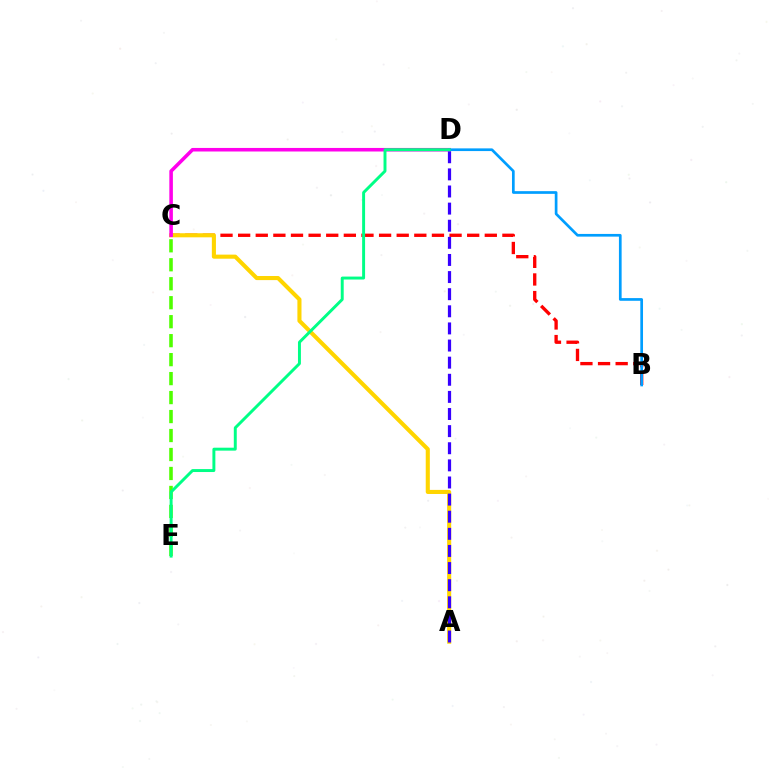{('B', 'C'): [{'color': '#ff0000', 'line_style': 'dashed', 'thickness': 2.39}], ('A', 'C'): [{'color': '#ffd500', 'line_style': 'solid', 'thickness': 2.95}], ('C', 'D'): [{'color': '#ff00ed', 'line_style': 'solid', 'thickness': 2.56}], ('B', 'D'): [{'color': '#009eff', 'line_style': 'solid', 'thickness': 1.94}], ('A', 'D'): [{'color': '#3700ff', 'line_style': 'dashed', 'thickness': 2.33}], ('C', 'E'): [{'color': '#4fff00', 'line_style': 'dashed', 'thickness': 2.58}], ('D', 'E'): [{'color': '#00ff86', 'line_style': 'solid', 'thickness': 2.12}]}